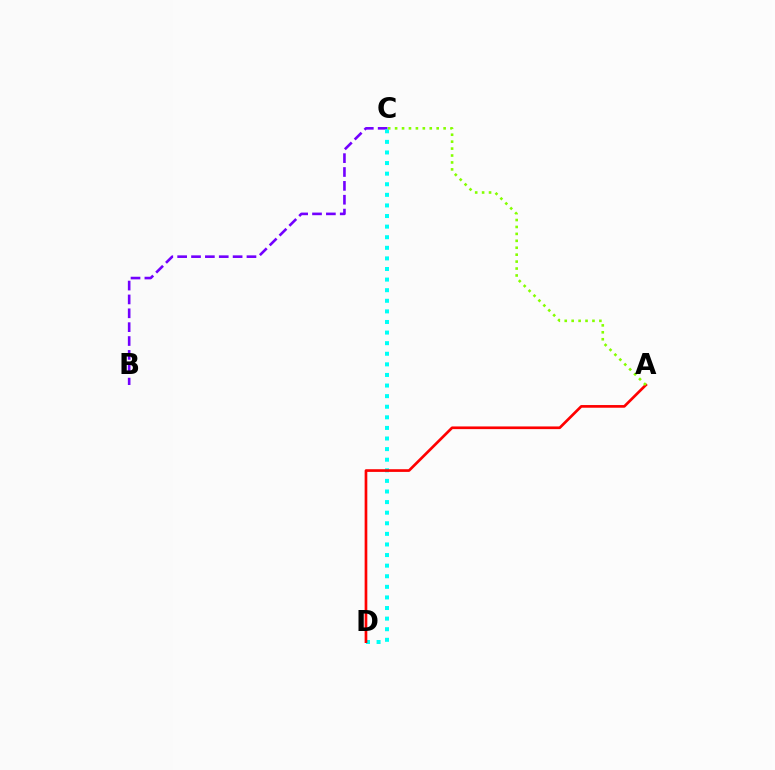{('B', 'C'): [{'color': '#7200ff', 'line_style': 'dashed', 'thickness': 1.88}], ('C', 'D'): [{'color': '#00fff6', 'line_style': 'dotted', 'thickness': 2.88}], ('A', 'D'): [{'color': '#ff0000', 'line_style': 'solid', 'thickness': 1.93}], ('A', 'C'): [{'color': '#84ff00', 'line_style': 'dotted', 'thickness': 1.88}]}